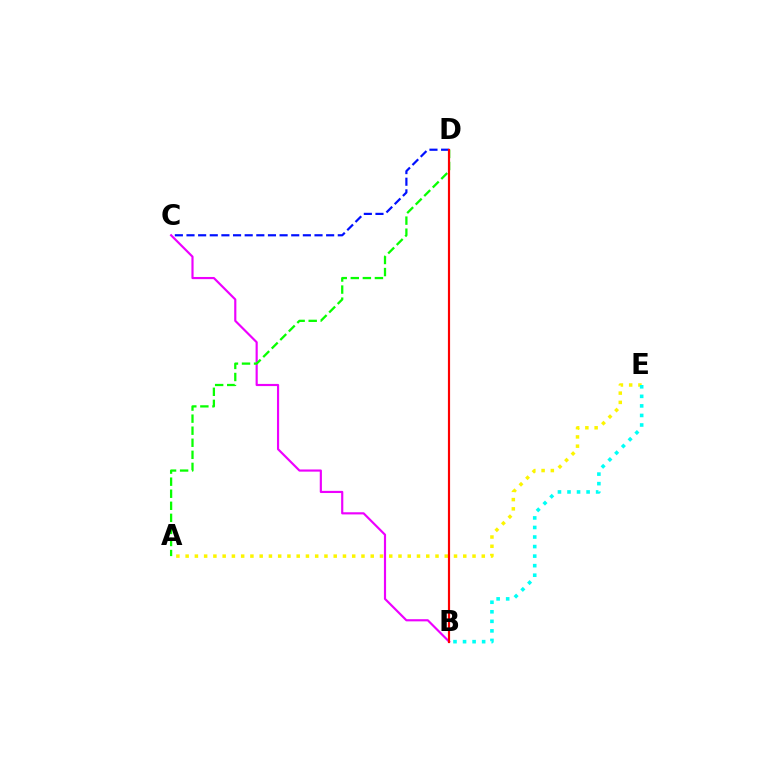{('C', 'D'): [{'color': '#0010ff', 'line_style': 'dashed', 'thickness': 1.58}], ('B', 'C'): [{'color': '#ee00ff', 'line_style': 'solid', 'thickness': 1.56}], ('A', 'E'): [{'color': '#fcf500', 'line_style': 'dotted', 'thickness': 2.51}], ('B', 'E'): [{'color': '#00fff6', 'line_style': 'dotted', 'thickness': 2.59}], ('A', 'D'): [{'color': '#08ff00', 'line_style': 'dashed', 'thickness': 1.64}], ('B', 'D'): [{'color': '#ff0000', 'line_style': 'solid', 'thickness': 1.57}]}